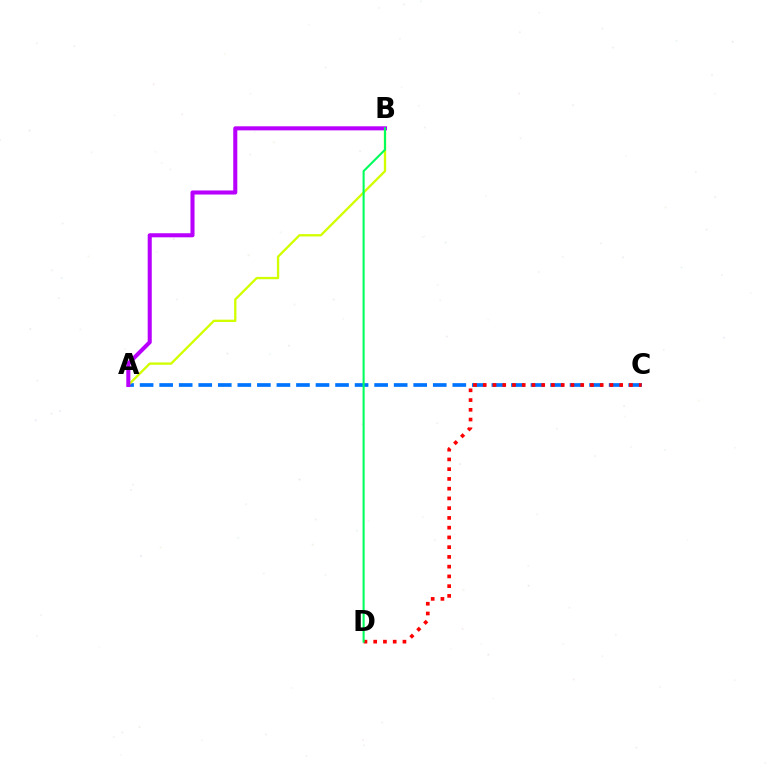{('A', 'C'): [{'color': '#0074ff', 'line_style': 'dashed', 'thickness': 2.65}], ('C', 'D'): [{'color': '#ff0000', 'line_style': 'dotted', 'thickness': 2.65}], ('A', 'B'): [{'color': '#d1ff00', 'line_style': 'solid', 'thickness': 1.67}, {'color': '#b900ff', 'line_style': 'solid', 'thickness': 2.92}], ('B', 'D'): [{'color': '#00ff5c', 'line_style': 'solid', 'thickness': 1.51}]}